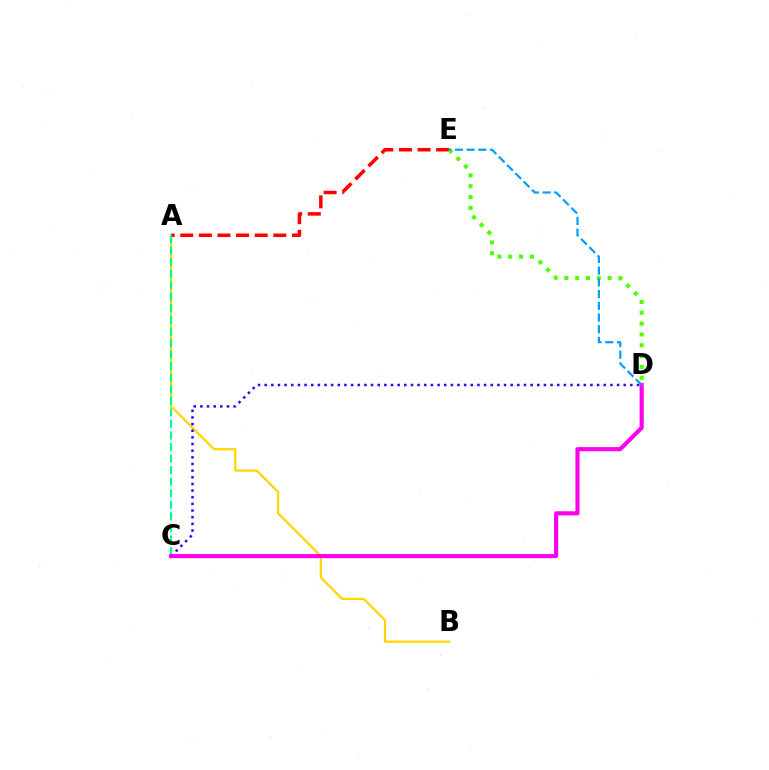{('A', 'B'): [{'color': '#ffd500', 'line_style': 'solid', 'thickness': 1.61}], ('A', 'E'): [{'color': '#ff0000', 'line_style': 'dashed', 'thickness': 2.53}], ('D', 'E'): [{'color': '#4fff00', 'line_style': 'dotted', 'thickness': 2.94}, {'color': '#009eff', 'line_style': 'dashed', 'thickness': 1.59}], ('C', 'D'): [{'color': '#3700ff', 'line_style': 'dotted', 'thickness': 1.81}, {'color': '#ff00ed', 'line_style': 'solid', 'thickness': 2.97}], ('A', 'C'): [{'color': '#00ff86', 'line_style': 'dashed', 'thickness': 1.57}]}